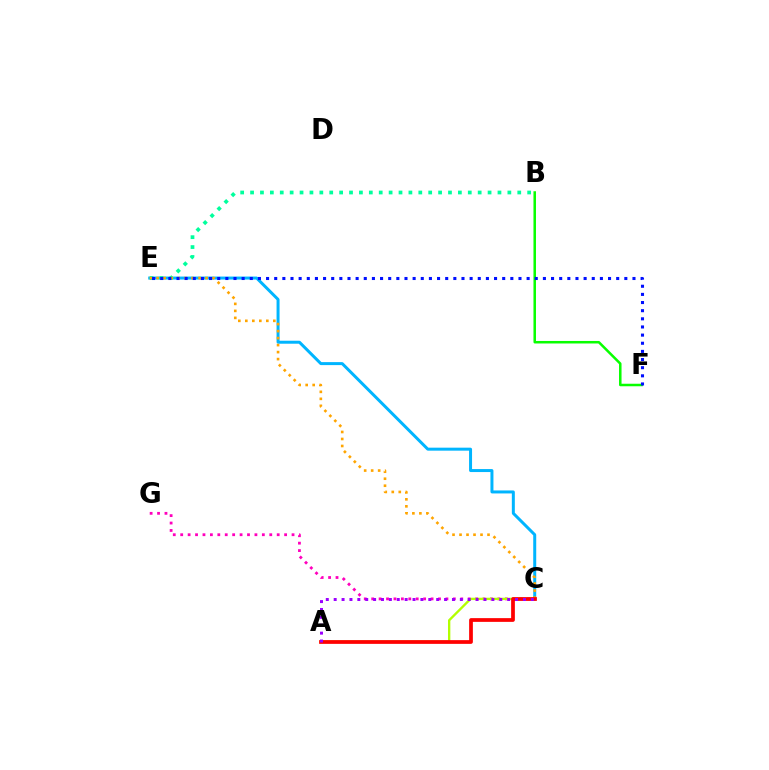{('B', 'F'): [{'color': '#08ff00', 'line_style': 'solid', 'thickness': 1.81}], ('C', 'E'): [{'color': '#00b5ff', 'line_style': 'solid', 'thickness': 2.15}, {'color': '#ffa500', 'line_style': 'dotted', 'thickness': 1.9}], ('B', 'E'): [{'color': '#00ff9d', 'line_style': 'dotted', 'thickness': 2.69}], ('C', 'G'): [{'color': '#ff00bd', 'line_style': 'dotted', 'thickness': 2.02}], ('A', 'C'): [{'color': '#b3ff00', 'line_style': 'solid', 'thickness': 1.69}, {'color': '#ff0000', 'line_style': 'solid', 'thickness': 2.69}, {'color': '#9b00ff', 'line_style': 'dotted', 'thickness': 2.14}], ('E', 'F'): [{'color': '#0010ff', 'line_style': 'dotted', 'thickness': 2.21}]}